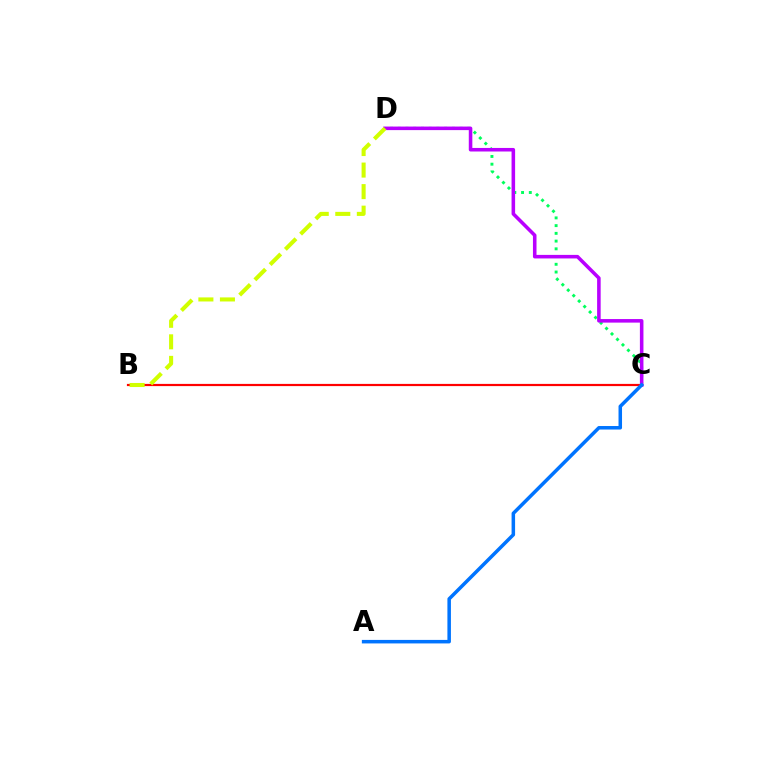{('B', 'C'): [{'color': '#ff0000', 'line_style': 'solid', 'thickness': 1.59}], ('C', 'D'): [{'color': '#00ff5c', 'line_style': 'dotted', 'thickness': 2.1}, {'color': '#b900ff', 'line_style': 'solid', 'thickness': 2.56}], ('B', 'D'): [{'color': '#d1ff00', 'line_style': 'dashed', 'thickness': 2.93}], ('A', 'C'): [{'color': '#0074ff', 'line_style': 'solid', 'thickness': 2.53}]}